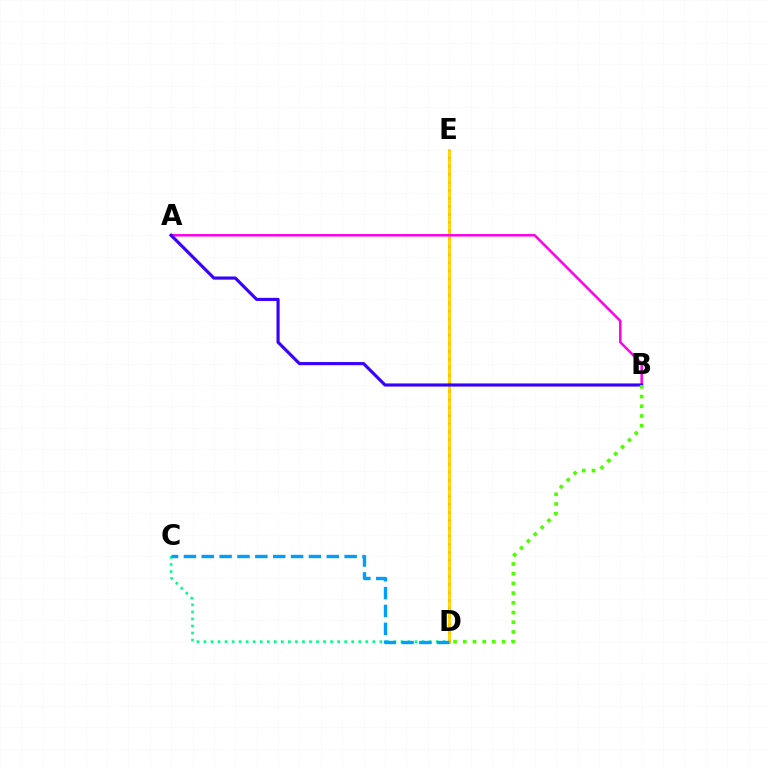{('C', 'D'): [{'color': '#00ff86', 'line_style': 'dotted', 'thickness': 1.91}, {'color': '#009eff', 'line_style': 'dashed', 'thickness': 2.43}], ('D', 'E'): [{'color': '#ff0000', 'line_style': 'dotted', 'thickness': 2.19}, {'color': '#ffd500', 'line_style': 'solid', 'thickness': 2.04}], ('A', 'B'): [{'color': '#ff00ed', 'line_style': 'solid', 'thickness': 1.79}, {'color': '#3700ff', 'line_style': 'solid', 'thickness': 2.26}], ('B', 'D'): [{'color': '#4fff00', 'line_style': 'dotted', 'thickness': 2.64}]}